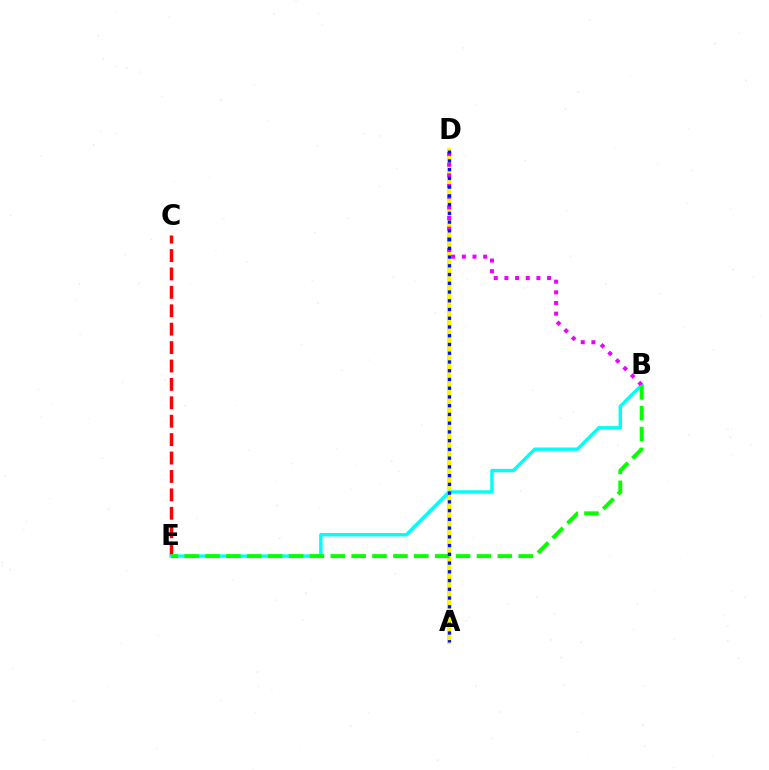{('C', 'E'): [{'color': '#ff0000', 'line_style': 'dashed', 'thickness': 2.5}], ('A', 'D'): [{'color': '#fcf500', 'line_style': 'solid', 'thickness': 2.92}, {'color': '#0010ff', 'line_style': 'dotted', 'thickness': 2.38}], ('B', 'E'): [{'color': '#00fff6', 'line_style': 'solid', 'thickness': 2.44}, {'color': '#08ff00', 'line_style': 'dashed', 'thickness': 2.84}], ('B', 'D'): [{'color': '#ee00ff', 'line_style': 'dotted', 'thickness': 2.9}]}